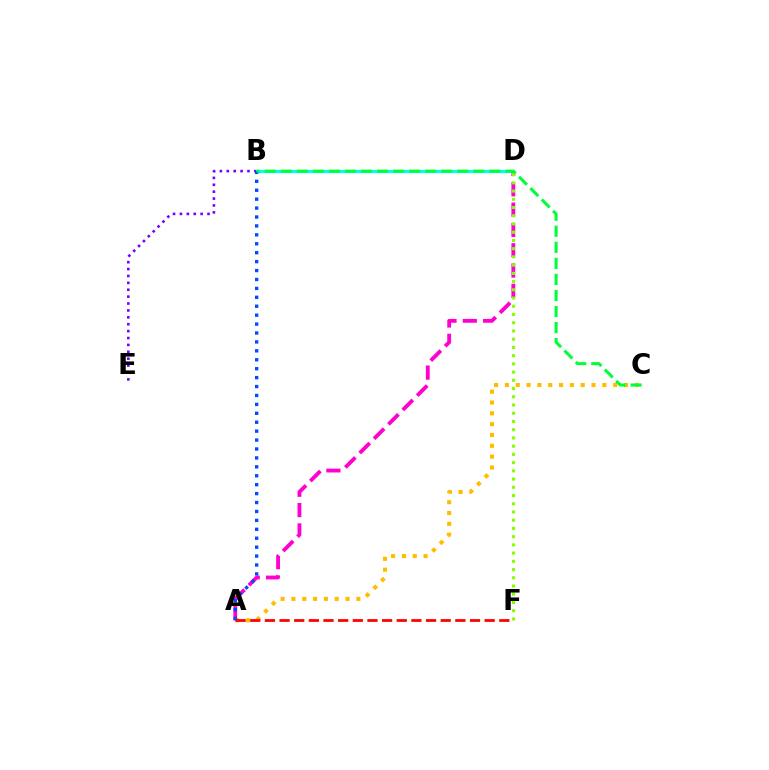{('B', 'E'): [{'color': '#7200ff', 'line_style': 'dotted', 'thickness': 1.87}], ('A', 'C'): [{'color': '#ffbd00', 'line_style': 'dotted', 'thickness': 2.94}], ('A', 'F'): [{'color': '#ff0000', 'line_style': 'dashed', 'thickness': 1.99}], ('B', 'D'): [{'color': '#00fff6', 'line_style': 'solid', 'thickness': 2.22}], ('A', 'D'): [{'color': '#ff00cf', 'line_style': 'dashed', 'thickness': 2.76}], ('A', 'B'): [{'color': '#004bff', 'line_style': 'dotted', 'thickness': 2.42}], ('D', 'F'): [{'color': '#84ff00', 'line_style': 'dotted', 'thickness': 2.24}], ('B', 'C'): [{'color': '#00ff39', 'line_style': 'dashed', 'thickness': 2.18}]}